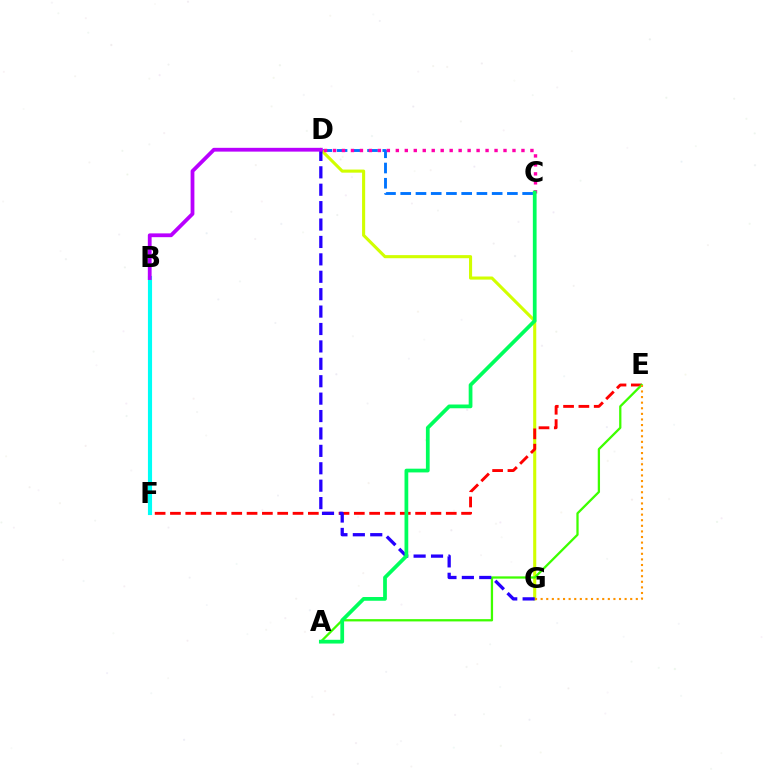{('C', 'D'): [{'color': '#0074ff', 'line_style': 'dashed', 'thickness': 2.07}, {'color': '#ff00ac', 'line_style': 'dotted', 'thickness': 2.44}], ('D', 'G'): [{'color': '#d1ff00', 'line_style': 'solid', 'thickness': 2.23}, {'color': '#2500ff', 'line_style': 'dashed', 'thickness': 2.37}], ('E', 'F'): [{'color': '#ff0000', 'line_style': 'dashed', 'thickness': 2.08}], ('B', 'F'): [{'color': '#00fff6', 'line_style': 'solid', 'thickness': 2.97}], ('A', 'E'): [{'color': '#3dff00', 'line_style': 'solid', 'thickness': 1.64}], ('E', 'G'): [{'color': '#ff9400', 'line_style': 'dotted', 'thickness': 1.52}], ('B', 'D'): [{'color': '#b900ff', 'line_style': 'solid', 'thickness': 2.73}], ('A', 'C'): [{'color': '#00ff5c', 'line_style': 'solid', 'thickness': 2.7}]}